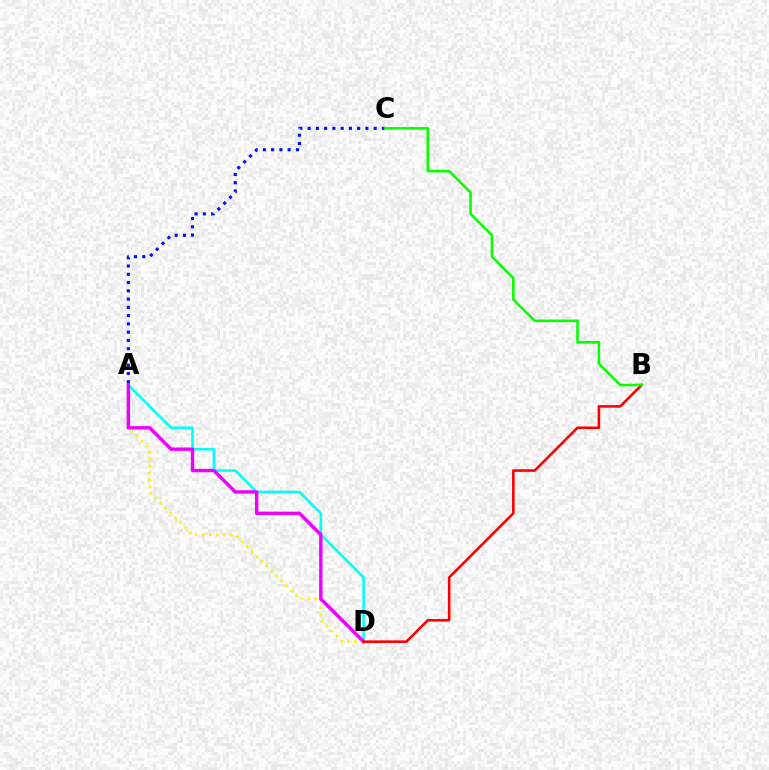{('A', 'D'): [{'color': '#00fff6', 'line_style': 'solid', 'thickness': 1.84}, {'color': '#fcf500', 'line_style': 'dotted', 'thickness': 1.89}, {'color': '#ee00ff', 'line_style': 'solid', 'thickness': 2.45}], ('B', 'D'): [{'color': '#ff0000', 'line_style': 'solid', 'thickness': 1.86}], ('A', 'C'): [{'color': '#0010ff', 'line_style': 'dotted', 'thickness': 2.24}], ('B', 'C'): [{'color': '#08ff00', 'line_style': 'solid', 'thickness': 1.85}]}